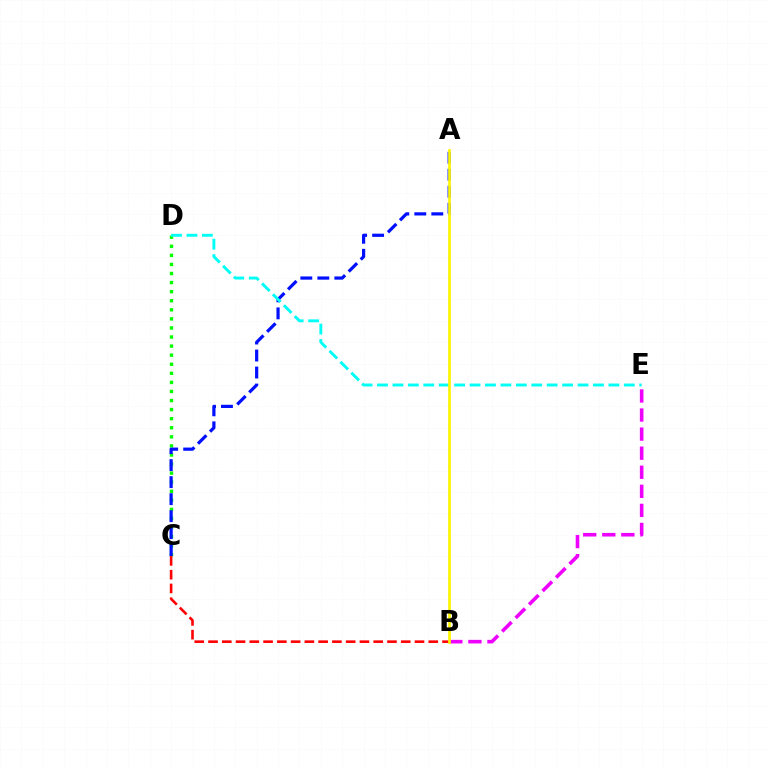{('C', 'D'): [{'color': '#08ff00', 'line_style': 'dotted', 'thickness': 2.47}], ('A', 'C'): [{'color': '#0010ff', 'line_style': 'dashed', 'thickness': 2.31}], ('D', 'E'): [{'color': '#00fff6', 'line_style': 'dashed', 'thickness': 2.1}], ('B', 'C'): [{'color': '#ff0000', 'line_style': 'dashed', 'thickness': 1.87}], ('B', 'E'): [{'color': '#ee00ff', 'line_style': 'dashed', 'thickness': 2.59}], ('A', 'B'): [{'color': '#fcf500', 'line_style': 'solid', 'thickness': 1.94}]}